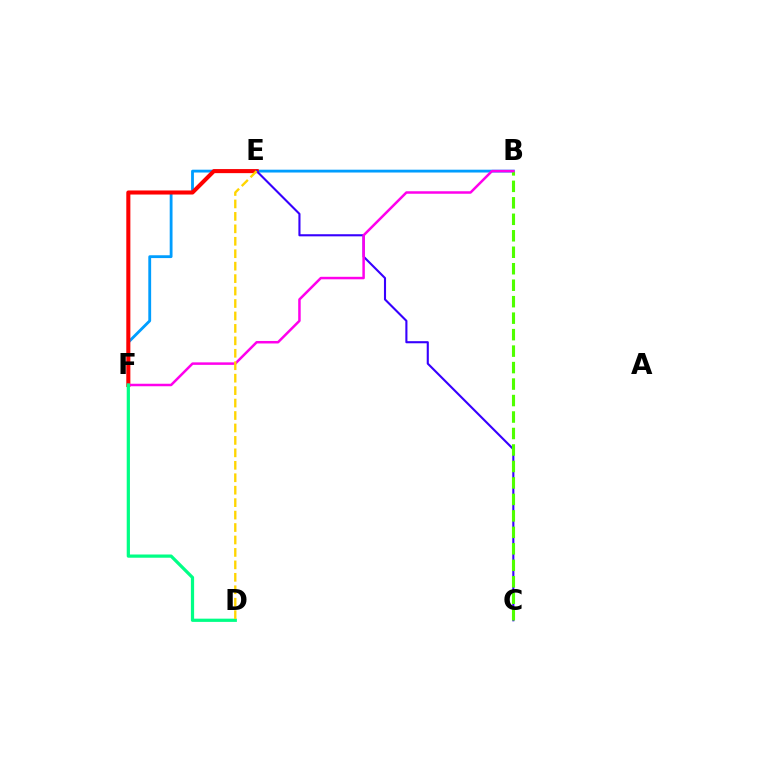{('B', 'F'): [{'color': '#009eff', 'line_style': 'solid', 'thickness': 2.03}, {'color': '#ff00ed', 'line_style': 'solid', 'thickness': 1.8}], ('E', 'F'): [{'color': '#ff0000', 'line_style': 'solid', 'thickness': 2.93}], ('C', 'E'): [{'color': '#3700ff', 'line_style': 'solid', 'thickness': 1.52}], ('B', 'C'): [{'color': '#4fff00', 'line_style': 'dashed', 'thickness': 2.24}], ('D', 'F'): [{'color': '#00ff86', 'line_style': 'solid', 'thickness': 2.32}], ('D', 'E'): [{'color': '#ffd500', 'line_style': 'dashed', 'thickness': 1.69}]}